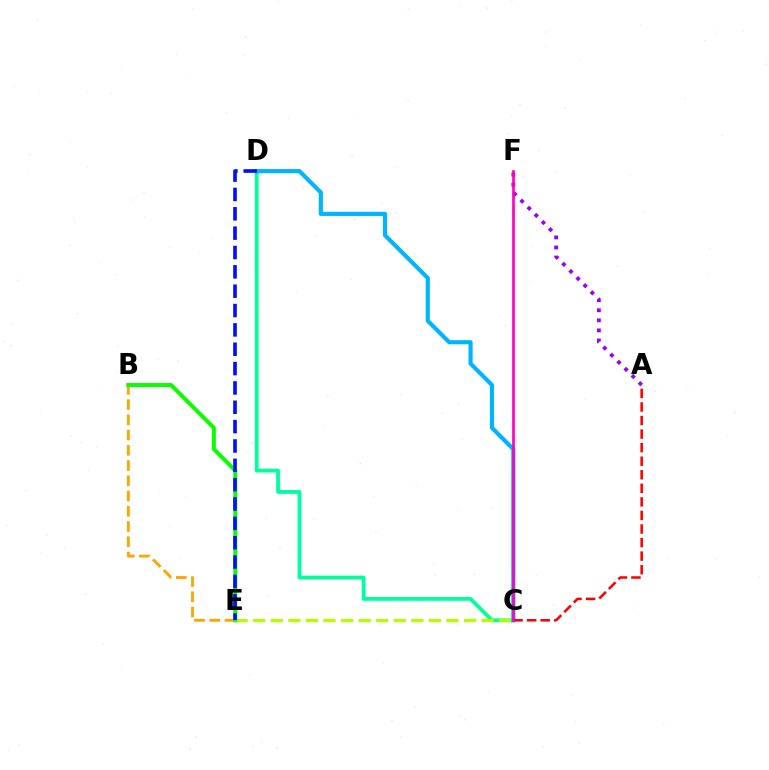{('C', 'D'): [{'color': '#00ff9d', 'line_style': 'solid', 'thickness': 2.72}, {'color': '#00b5ff', 'line_style': 'solid', 'thickness': 2.97}], ('B', 'E'): [{'color': '#ffa500', 'line_style': 'dashed', 'thickness': 2.07}, {'color': '#08ff00', 'line_style': 'solid', 'thickness': 2.85}], ('A', 'F'): [{'color': '#9b00ff', 'line_style': 'dotted', 'thickness': 2.73}], ('C', 'E'): [{'color': '#b3ff00', 'line_style': 'dashed', 'thickness': 2.39}], ('A', 'C'): [{'color': '#ff0000', 'line_style': 'dashed', 'thickness': 1.84}], ('C', 'F'): [{'color': '#ff00bd', 'line_style': 'solid', 'thickness': 1.92}], ('D', 'E'): [{'color': '#0010ff', 'line_style': 'dashed', 'thickness': 2.63}]}